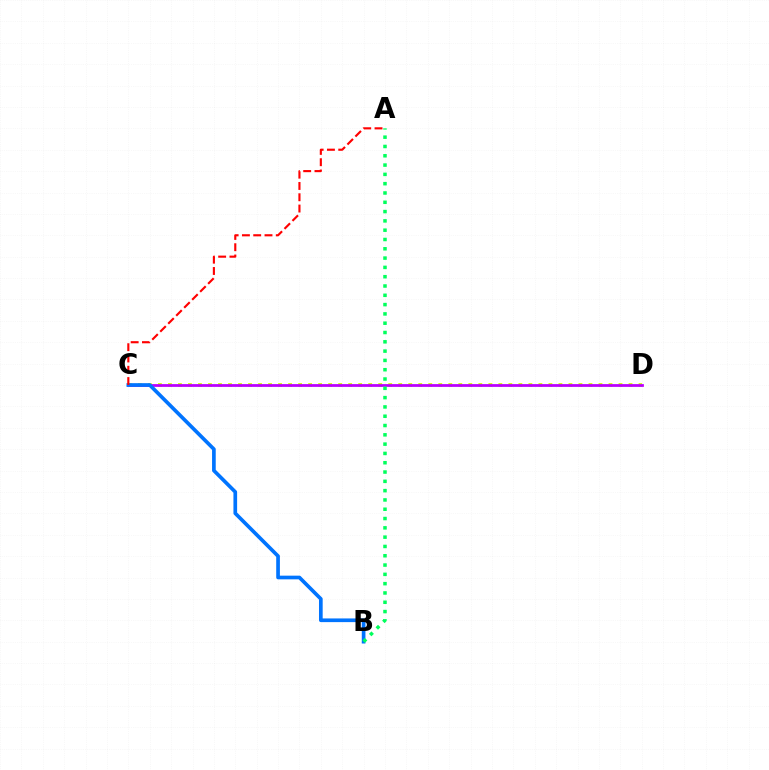{('C', 'D'): [{'color': '#d1ff00', 'line_style': 'dotted', 'thickness': 2.72}, {'color': '#b900ff', 'line_style': 'solid', 'thickness': 1.99}], ('B', 'C'): [{'color': '#0074ff', 'line_style': 'solid', 'thickness': 2.65}], ('A', 'C'): [{'color': '#ff0000', 'line_style': 'dashed', 'thickness': 1.53}], ('A', 'B'): [{'color': '#00ff5c', 'line_style': 'dotted', 'thickness': 2.53}]}